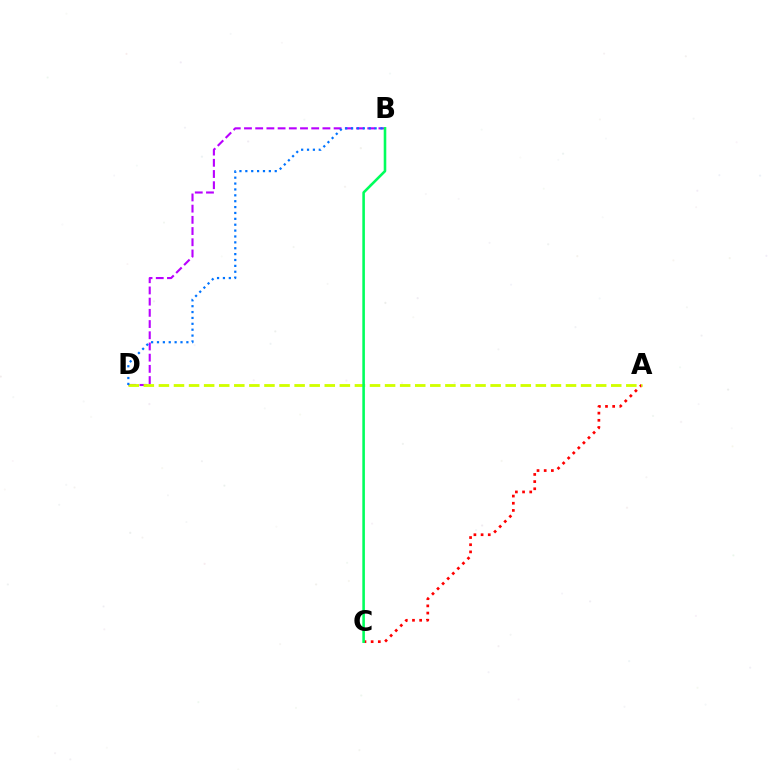{('A', 'C'): [{'color': '#ff0000', 'line_style': 'dotted', 'thickness': 1.95}], ('B', 'D'): [{'color': '#b900ff', 'line_style': 'dashed', 'thickness': 1.52}, {'color': '#0074ff', 'line_style': 'dotted', 'thickness': 1.6}], ('A', 'D'): [{'color': '#d1ff00', 'line_style': 'dashed', 'thickness': 2.05}], ('B', 'C'): [{'color': '#00ff5c', 'line_style': 'solid', 'thickness': 1.86}]}